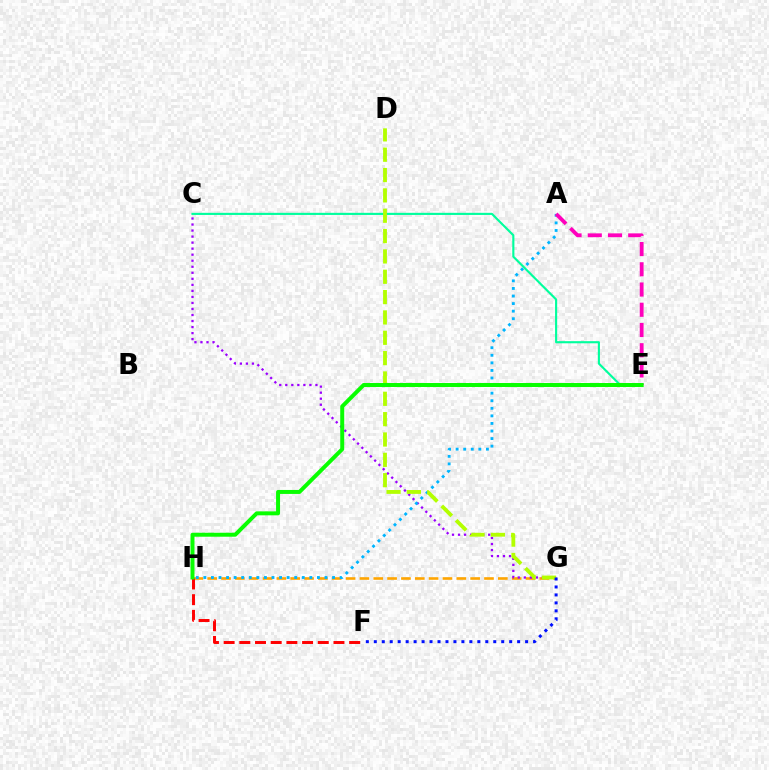{('G', 'H'): [{'color': '#ffa500', 'line_style': 'dashed', 'thickness': 1.88}], ('C', 'E'): [{'color': '#00ff9d', 'line_style': 'solid', 'thickness': 1.53}], ('C', 'G'): [{'color': '#9b00ff', 'line_style': 'dotted', 'thickness': 1.64}], ('A', 'H'): [{'color': '#00b5ff', 'line_style': 'dotted', 'thickness': 2.06}], ('D', 'G'): [{'color': '#b3ff00', 'line_style': 'dashed', 'thickness': 2.76}], ('F', 'H'): [{'color': '#ff0000', 'line_style': 'dashed', 'thickness': 2.13}], ('F', 'G'): [{'color': '#0010ff', 'line_style': 'dotted', 'thickness': 2.16}], ('A', 'E'): [{'color': '#ff00bd', 'line_style': 'dashed', 'thickness': 2.75}], ('E', 'H'): [{'color': '#08ff00', 'line_style': 'solid', 'thickness': 2.86}]}